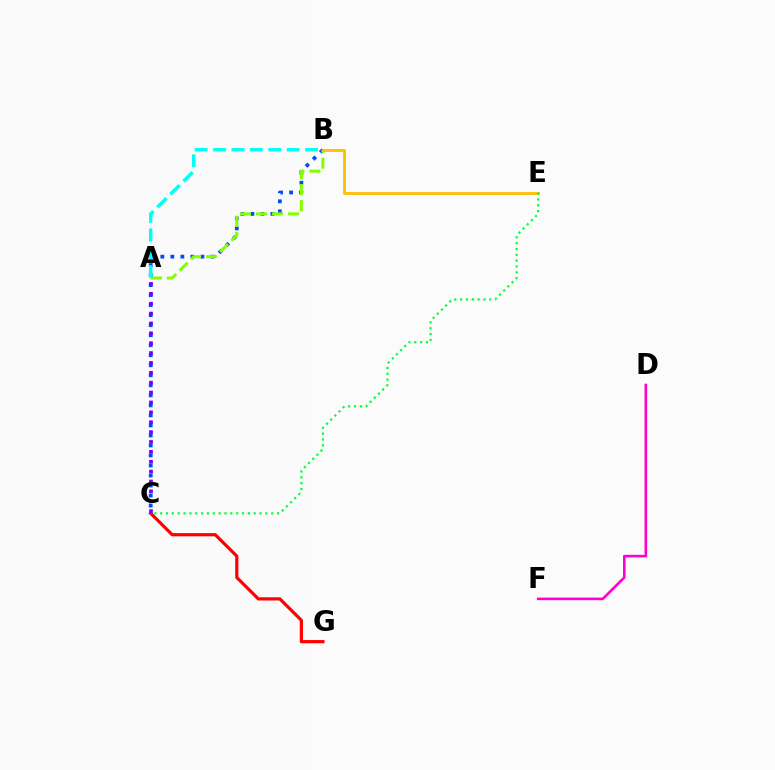{('B', 'C'): [{'color': '#004bff', 'line_style': 'dotted', 'thickness': 2.72}], ('C', 'G'): [{'color': '#ff0000', 'line_style': 'solid', 'thickness': 2.31}], ('A', 'B'): [{'color': '#84ff00', 'line_style': 'dashed', 'thickness': 2.18}, {'color': '#00fff6', 'line_style': 'dashed', 'thickness': 2.5}], ('B', 'E'): [{'color': '#ffbd00', 'line_style': 'solid', 'thickness': 2.0}], ('C', 'E'): [{'color': '#00ff39', 'line_style': 'dotted', 'thickness': 1.59}], ('D', 'F'): [{'color': '#ff00cf', 'line_style': 'solid', 'thickness': 1.87}], ('A', 'C'): [{'color': '#7200ff', 'line_style': 'dotted', 'thickness': 2.68}]}